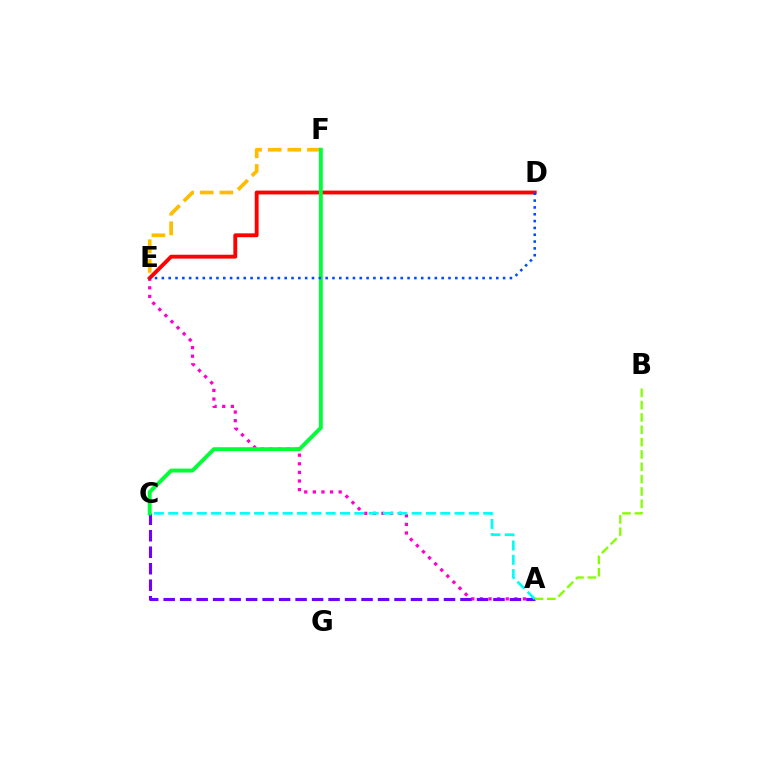{('A', 'E'): [{'color': '#ff00cf', 'line_style': 'dotted', 'thickness': 2.34}], ('A', 'C'): [{'color': '#7200ff', 'line_style': 'dashed', 'thickness': 2.24}, {'color': '#00fff6', 'line_style': 'dashed', 'thickness': 1.95}], ('E', 'F'): [{'color': '#ffbd00', 'line_style': 'dashed', 'thickness': 2.67}], ('D', 'E'): [{'color': '#ff0000', 'line_style': 'solid', 'thickness': 2.78}, {'color': '#004bff', 'line_style': 'dotted', 'thickness': 1.85}], ('C', 'F'): [{'color': '#00ff39', 'line_style': 'solid', 'thickness': 2.81}], ('A', 'B'): [{'color': '#84ff00', 'line_style': 'dashed', 'thickness': 1.68}]}